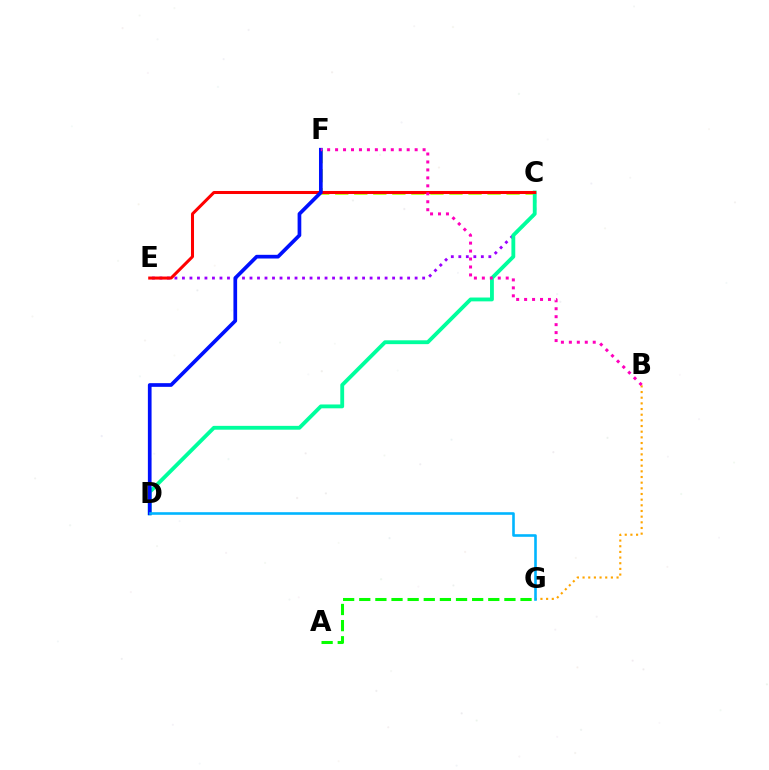{('C', 'F'): [{'color': '#b3ff00', 'line_style': 'dashed', 'thickness': 2.59}], ('A', 'G'): [{'color': '#08ff00', 'line_style': 'dashed', 'thickness': 2.19}], ('C', 'E'): [{'color': '#9b00ff', 'line_style': 'dotted', 'thickness': 2.04}, {'color': '#ff0000', 'line_style': 'solid', 'thickness': 2.18}], ('C', 'D'): [{'color': '#00ff9d', 'line_style': 'solid', 'thickness': 2.76}], ('D', 'F'): [{'color': '#0010ff', 'line_style': 'solid', 'thickness': 2.66}], ('B', 'G'): [{'color': '#ffa500', 'line_style': 'dotted', 'thickness': 1.54}], ('B', 'F'): [{'color': '#ff00bd', 'line_style': 'dotted', 'thickness': 2.16}], ('D', 'G'): [{'color': '#00b5ff', 'line_style': 'solid', 'thickness': 1.88}]}